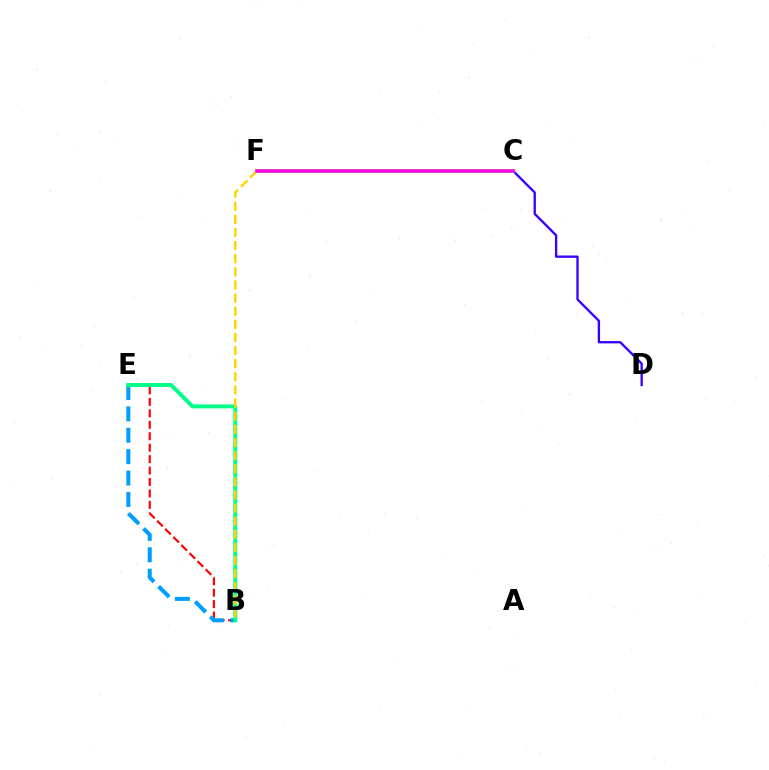{('C', 'D'): [{'color': '#3700ff', 'line_style': 'solid', 'thickness': 1.68}], ('C', 'F'): [{'color': '#4fff00', 'line_style': 'solid', 'thickness': 2.61}, {'color': '#ff00ed', 'line_style': 'solid', 'thickness': 2.54}], ('B', 'E'): [{'color': '#ff0000', 'line_style': 'dashed', 'thickness': 1.55}, {'color': '#009eff', 'line_style': 'dashed', 'thickness': 2.91}, {'color': '#00ff86', 'line_style': 'solid', 'thickness': 2.85}], ('B', 'F'): [{'color': '#ffd500', 'line_style': 'dashed', 'thickness': 1.78}]}